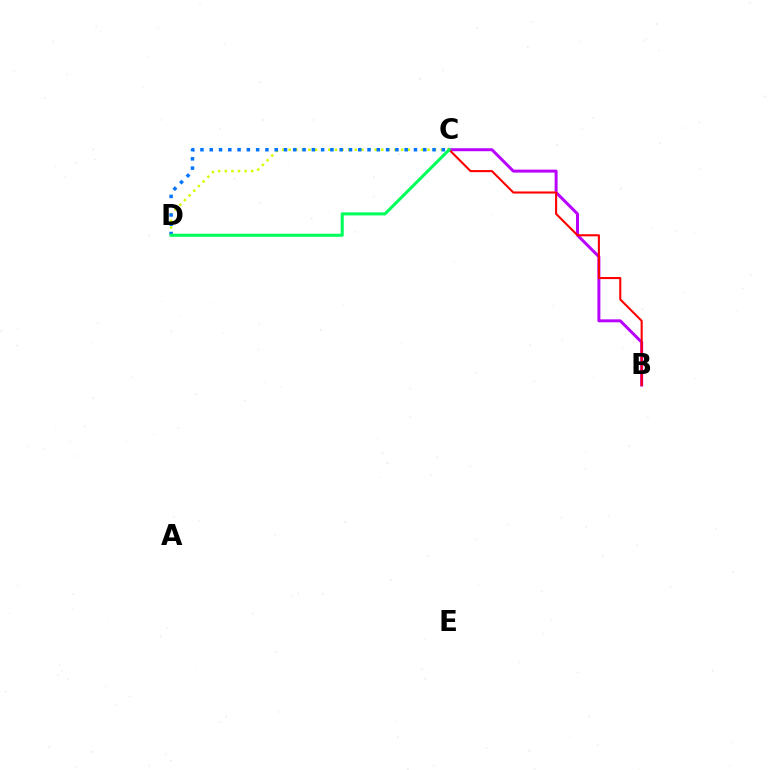{('B', 'C'): [{'color': '#b900ff', 'line_style': 'solid', 'thickness': 2.14}, {'color': '#ff0000', 'line_style': 'solid', 'thickness': 1.51}], ('C', 'D'): [{'color': '#d1ff00', 'line_style': 'dotted', 'thickness': 1.8}, {'color': '#0074ff', 'line_style': 'dotted', 'thickness': 2.52}, {'color': '#00ff5c', 'line_style': 'solid', 'thickness': 2.2}]}